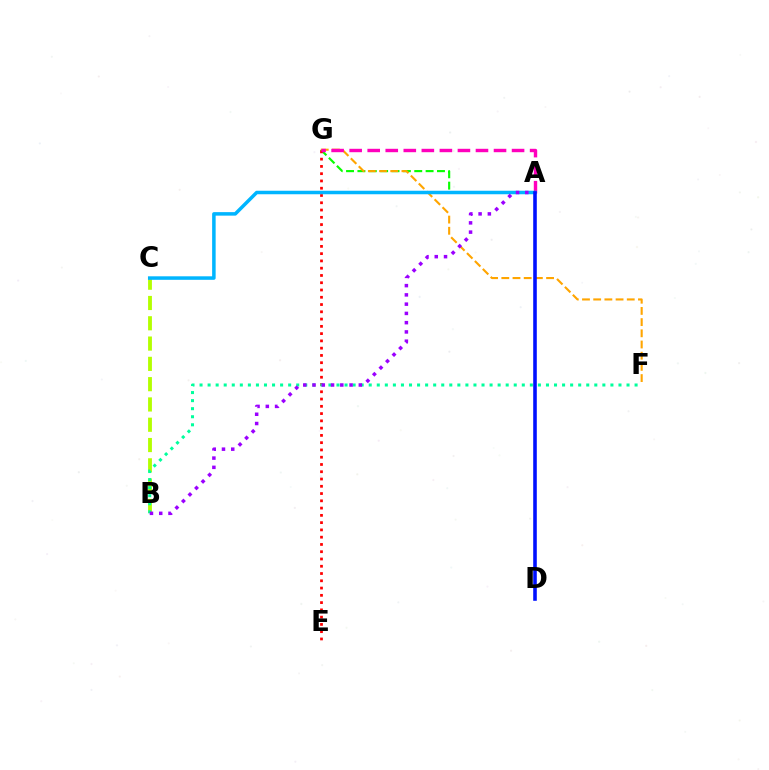{('A', 'G'): [{'color': '#08ff00', 'line_style': 'dashed', 'thickness': 1.54}, {'color': '#ff00bd', 'line_style': 'dashed', 'thickness': 2.45}], ('F', 'G'): [{'color': '#ffa500', 'line_style': 'dashed', 'thickness': 1.52}], ('E', 'G'): [{'color': '#ff0000', 'line_style': 'dotted', 'thickness': 1.98}], ('B', 'C'): [{'color': '#b3ff00', 'line_style': 'dashed', 'thickness': 2.76}], ('B', 'F'): [{'color': '#00ff9d', 'line_style': 'dotted', 'thickness': 2.19}], ('A', 'C'): [{'color': '#00b5ff', 'line_style': 'solid', 'thickness': 2.53}], ('A', 'B'): [{'color': '#9b00ff', 'line_style': 'dotted', 'thickness': 2.52}], ('A', 'D'): [{'color': '#0010ff', 'line_style': 'solid', 'thickness': 2.58}]}